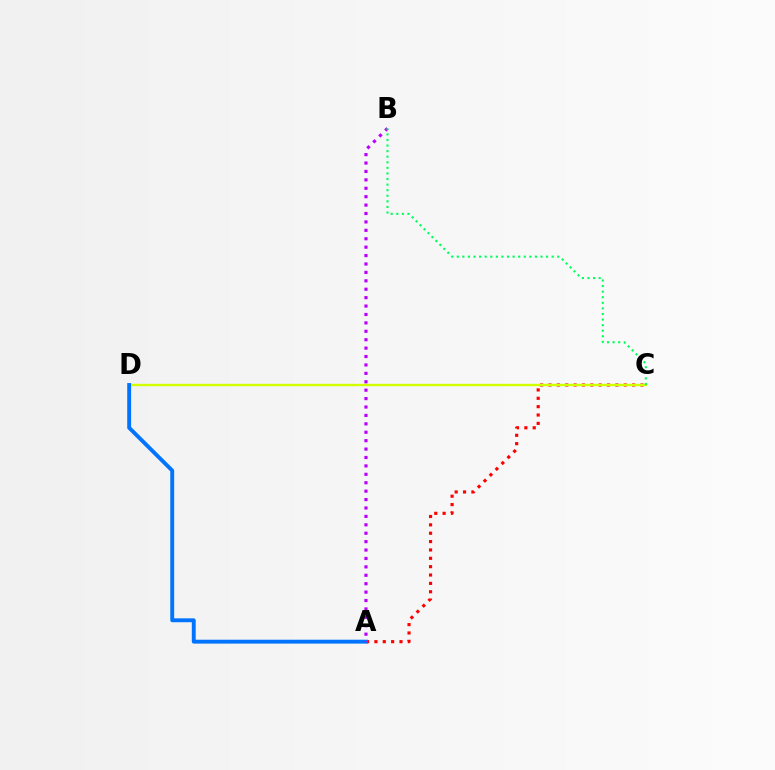{('A', 'C'): [{'color': '#ff0000', 'line_style': 'dotted', 'thickness': 2.27}], ('C', 'D'): [{'color': '#d1ff00', 'line_style': 'solid', 'thickness': 1.69}], ('A', 'D'): [{'color': '#0074ff', 'line_style': 'solid', 'thickness': 2.8}], ('A', 'B'): [{'color': '#b900ff', 'line_style': 'dotted', 'thickness': 2.29}], ('B', 'C'): [{'color': '#00ff5c', 'line_style': 'dotted', 'thickness': 1.52}]}